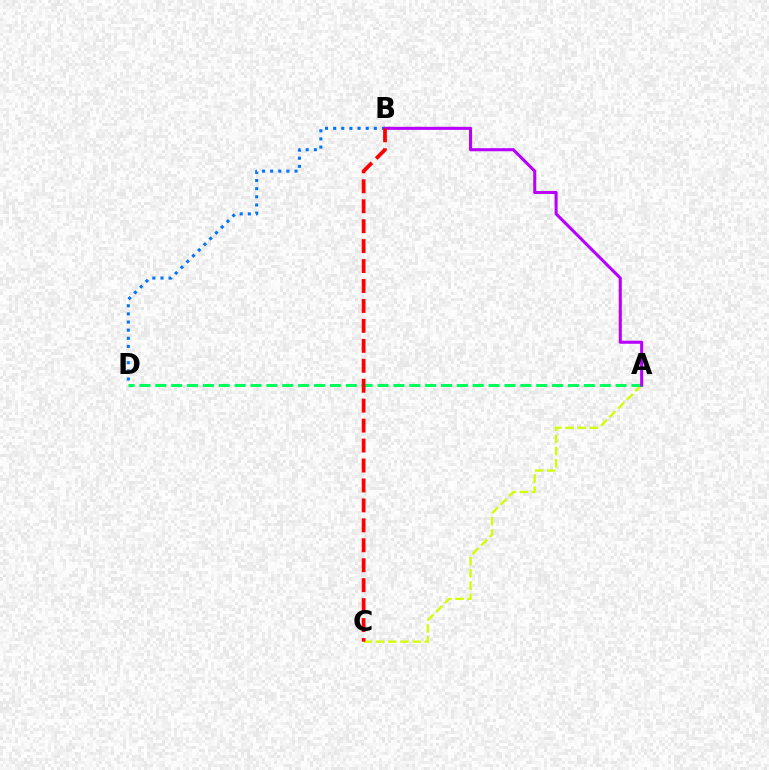{('A', 'C'): [{'color': '#d1ff00', 'line_style': 'dashed', 'thickness': 1.66}], ('B', 'D'): [{'color': '#0074ff', 'line_style': 'dotted', 'thickness': 2.21}], ('A', 'D'): [{'color': '#00ff5c', 'line_style': 'dashed', 'thickness': 2.16}], ('A', 'B'): [{'color': '#b900ff', 'line_style': 'solid', 'thickness': 2.21}], ('B', 'C'): [{'color': '#ff0000', 'line_style': 'dashed', 'thickness': 2.71}]}